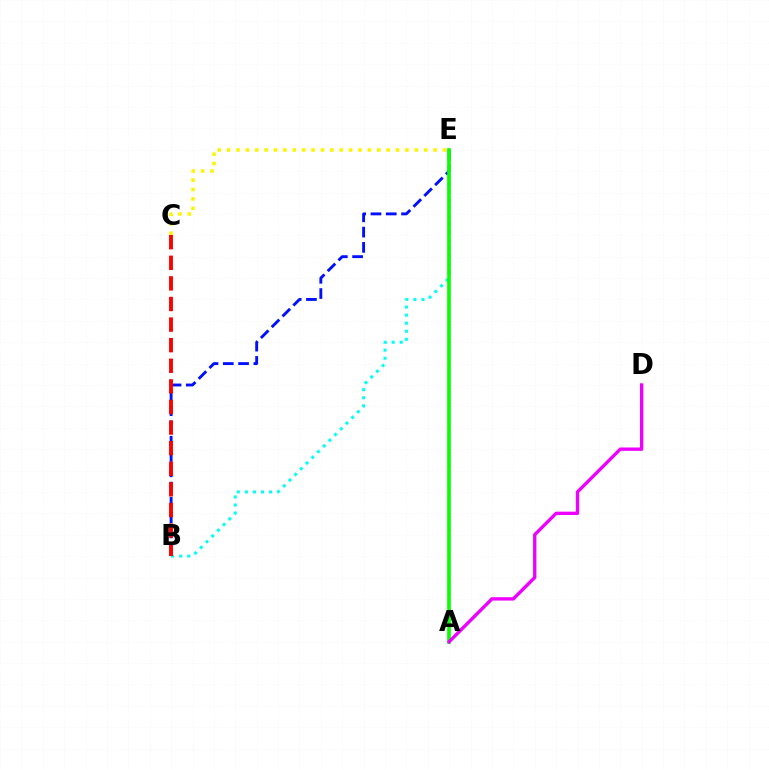{('B', 'E'): [{'color': '#0010ff', 'line_style': 'dashed', 'thickness': 2.08}, {'color': '#00fff6', 'line_style': 'dotted', 'thickness': 2.19}], ('B', 'C'): [{'color': '#ff0000', 'line_style': 'dashed', 'thickness': 2.8}], ('A', 'E'): [{'color': '#08ff00', 'line_style': 'solid', 'thickness': 2.64}], ('C', 'E'): [{'color': '#fcf500', 'line_style': 'dotted', 'thickness': 2.55}], ('A', 'D'): [{'color': '#ee00ff', 'line_style': 'solid', 'thickness': 2.42}]}